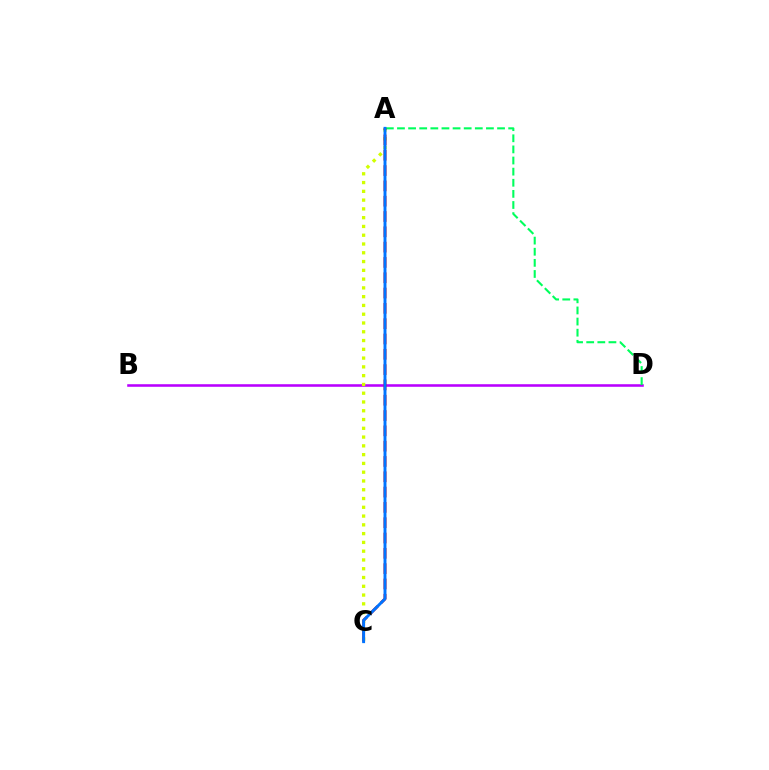{('B', 'D'): [{'color': '#b900ff', 'line_style': 'solid', 'thickness': 1.85}], ('A', 'C'): [{'color': '#d1ff00', 'line_style': 'dotted', 'thickness': 2.38}, {'color': '#ff0000', 'line_style': 'dashed', 'thickness': 2.08}, {'color': '#0074ff', 'line_style': 'solid', 'thickness': 2.1}], ('A', 'D'): [{'color': '#00ff5c', 'line_style': 'dashed', 'thickness': 1.51}]}